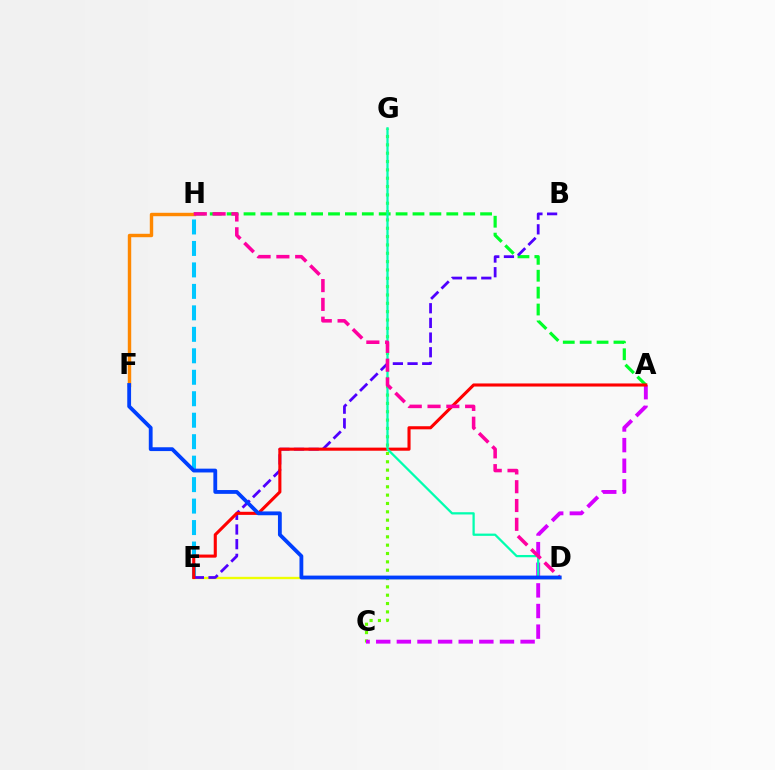{('A', 'H'): [{'color': '#00ff27', 'line_style': 'dashed', 'thickness': 2.3}], ('D', 'E'): [{'color': '#eeff00', 'line_style': 'solid', 'thickness': 1.68}], ('E', 'H'): [{'color': '#00c7ff', 'line_style': 'dashed', 'thickness': 2.92}], ('B', 'E'): [{'color': '#4f00ff', 'line_style': 'dashed', 'thickness': 1.99}], ('C', 'G'): [{'color': '#66ff00', 'line_style': 'dotted', 'thickness': 2.27}], ('A', 'C'): [{'color': '#d600ff', 'line_style': 'dashed', 'thickness': 2.8}], ('A', 'E'): [{'color': '#ff0000', 'line_style': 'solid', 'thickness': 2.23}], ('D', 'G'): [{'color': '#00ffaf', 'line_style': 'solid', 'thickness': 1.63}], ('F', 'H'): [{'color': '#ff8800', 'line_style': 'solid', 'thickness': 2.46}], ('D', 'H'): [{'color': '#ff00a0', 'line_style': 'dashed', 'thickness': 2.55}], ('D', 'F'): [{'color': '#003fff', 'line_style': 'solid', 'thickness': 2.75}]}